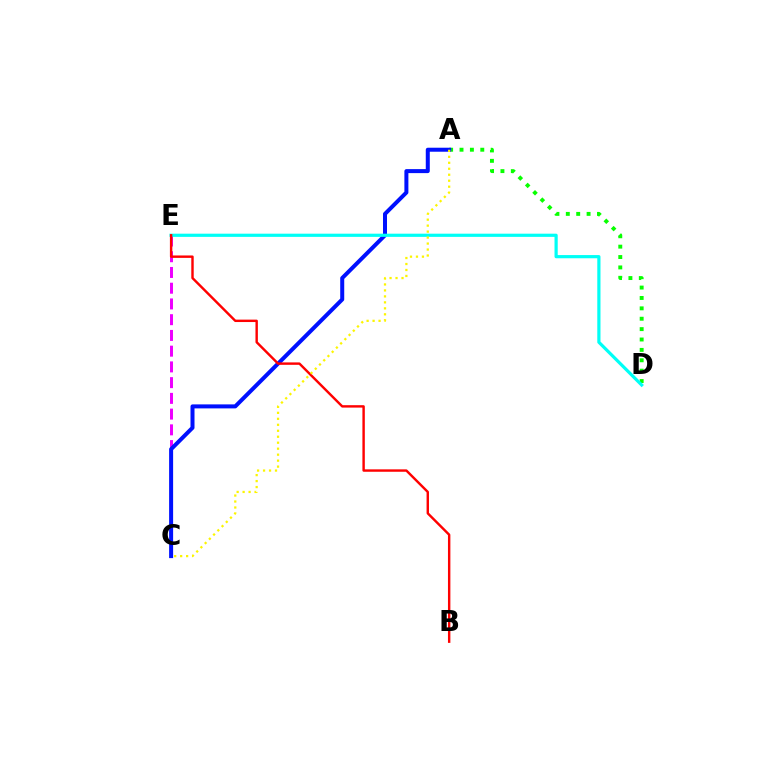{('A', 'D'): [{'color': '#08ff00', 'line_style': 'dotted', 'thickness': 2.82}], ('C', 'E'): [{'color': '#ee00ff', 'line_style': 'dashed', 'thickness': 2.14}], ('A', 'C'): [{'color': '#0010ff', 'line_style': 'solid', 'thickness': 2.88}, {'color': '#fcf500', 'line_style': 'dotted', 'thickness': 1.62}], ('D', 'E'): [{'color': '#00fff6', 'line_style': 'solid', 'thickness': 2.3}], ('B', 'E'): [{'color': '#ff0000', 'line_style': 'solid', 'thickness': 1.74}]}